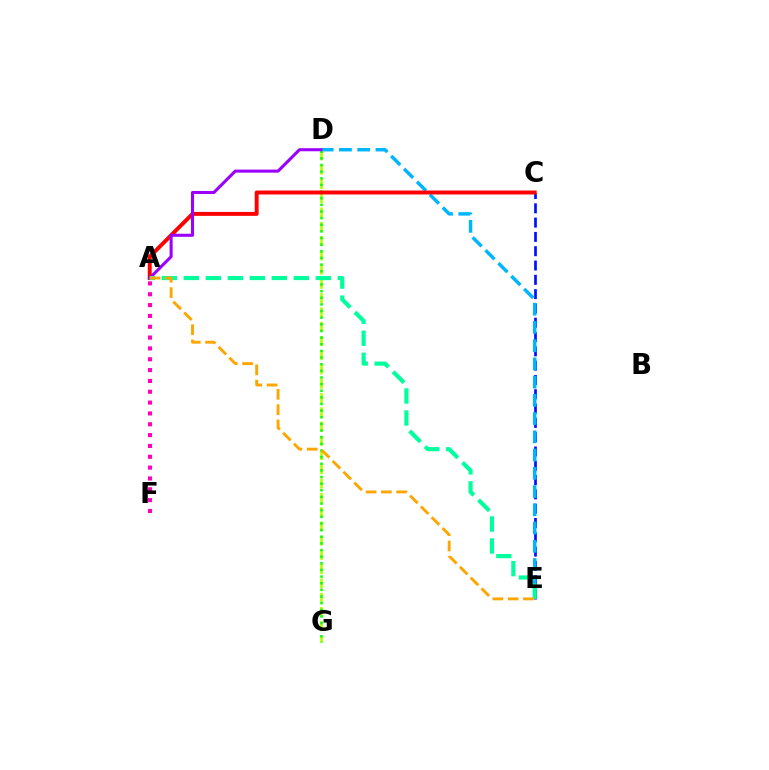{('A', 'F'): [{'color': '#ff00bd', 'line_style': 'dotted', 'thickness': 2.94}], ('D', 'G'): [{'color': '#b3ff00', 'line_style': 'dashed', 'thickness': 1.94}, {'color': '#08ff00', 'line_style': 'dotted', 'thickness': 1.8}], ('C', 'E'): [{'color': '#0010ff', 'line_style': 'dashed', 'thickness': 1.94}], ('D', 'E'): [{'color': '#00b5ff', 'line_style': 'dashed', 'thickness': 2.48}], ('A', 'C'): [{'color': '#ff0000', 'line_style': 'solid', 'thickness': 2.83}], ('A', 'D'): [{'color': '#9b00ff', 'line_style': 'solid', 'thickness': 2.2}], ('A', 'E'): [{'color': '#00ff9d', 'line_style': 'dashed', 'thickness': 2.99}, {'color': '#ffa500', 'line_style': 'dashed', 'thickness': 2.08}]}